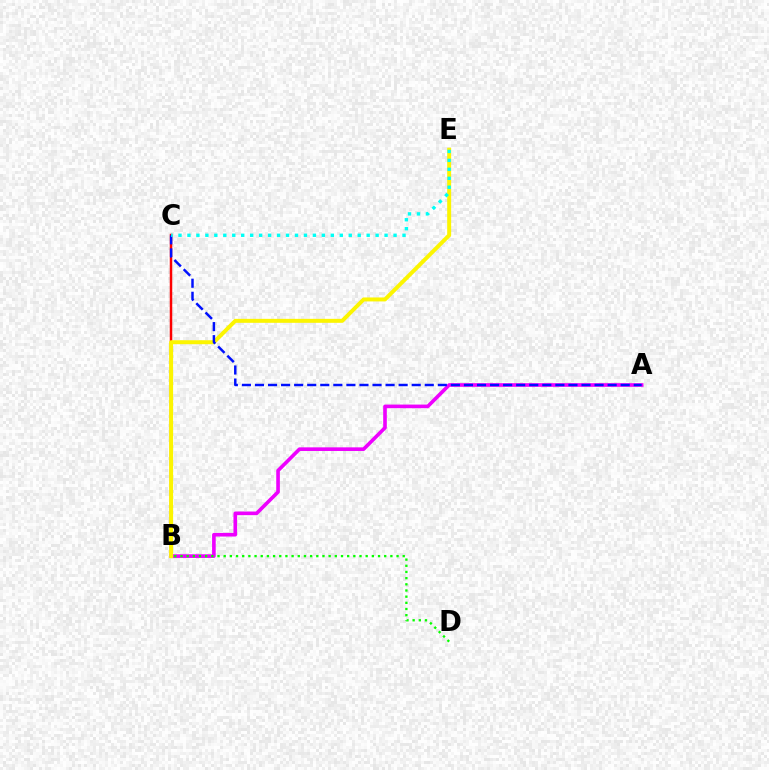{('B', 'C'): [{'color': '#ff0000', 'line_style': 'solid', 'thickness': 1.79}], ('A', 'B'): [{'color': '#ee00ff', 'line_style': 'solid', 'thickness': 2.61}], ('B', 'E'): [{'color': '#fcf500', 'line_style': 'solid', 'thickness': 2.86}], ('B', 'D'): [{'color': '#08ff00', 'line_style': 'dotted', 'thickness': 1.68}], ('A', 'C'): [{'color': '#0010ff', 'line_style': 'dashed', 'thickness': 1.77}], ('C', 'E'): [{'color': '#00fff6', 'line_style': 'dotted', 'thickness': 2.43}]}